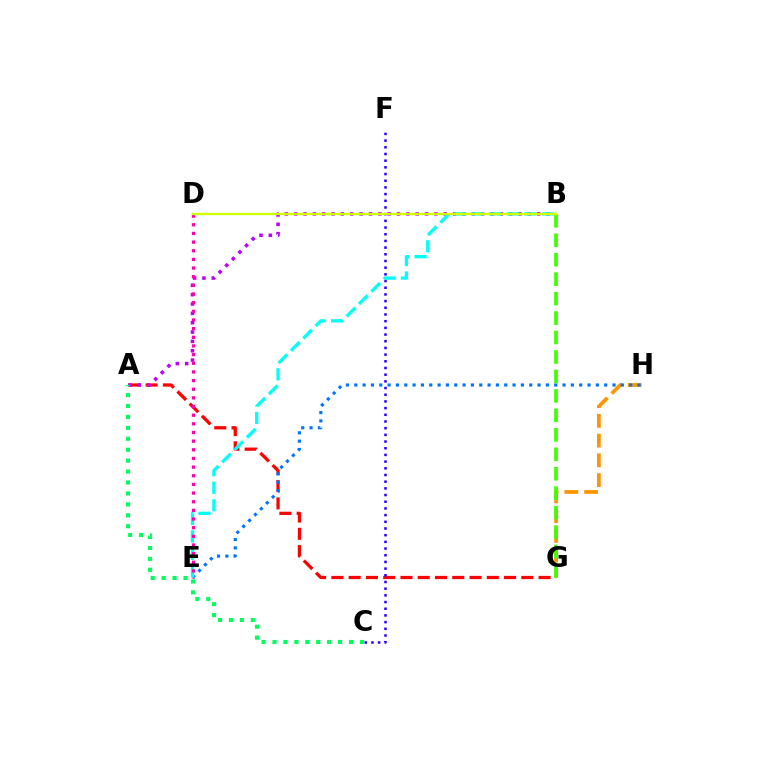{('A', 'G'): [{'color': '#ff0000', 'line_style': 'dashed', 'thickness': 2.35}], ('A', 'B'): [{'color': '#b900ff', 'line_style': 'dotted', 'thickness': 2.54}], ('C', 'F'): [{'color': '#2500ff', 'line_style': 'dotted', 'thickness': 1.82}], ('A', 'C'): [{'color': '#00ff5c', 'line_style': 'dotted', 'thickness': 2.97}], ('G', 'H'): [{'color': '#ff9400', 'line_style': 'dashed', 'thickness': 2.68}], ('E', 'H'): [{'color': '#0074ff', 'line_style': 'dotted', 'thickness': 2.26}], ('B', 'G'): [{'color': '#3dff00', 'line_style': 'dashed', 'thickness': 2.64}], ('B', 'E'): [{'color': '#00fff6', 'line_style': 'dashed', 'thickness': 2.38}], ('D', 'E'): [{'color': '#ff00ac', 'line_style': 'dotted', 'thickness': 2.35}], ('B', 'D'): [{'color': '#d1ff00', 'line_style': 'solid', 'thickness': 1.67}]}